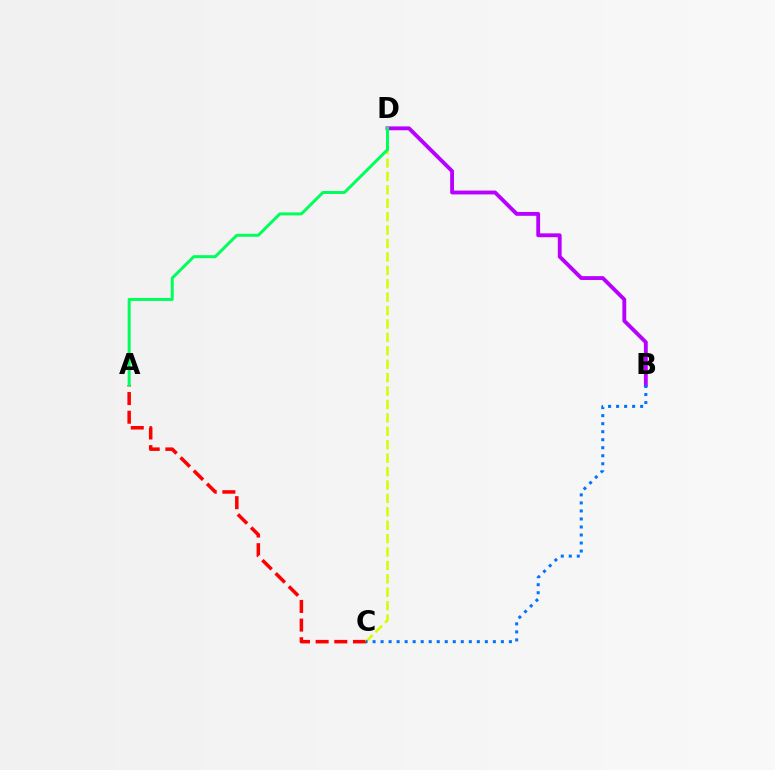{('B', 'D'): [{'color': '#b900ff', 'line_style': 'solid', 'thickness': 2.77}], ('A', 'C'): [{'color': '#ff0000', 'line_style': 'dashed', 'thickness': 2.54}], ('C', 'D'): [{'color': '#d1ff00', 'line_style': 'dashed', 'thickness': 1.82}], ('B', 'C'): [{'color': '#0074ff', 'line_style': 'dotted', 'thickness': 2.18}], ('A', 'D'): [{'color': '#00ff5c', 'line_style': 'solid', 'thickness': 2.15}]}